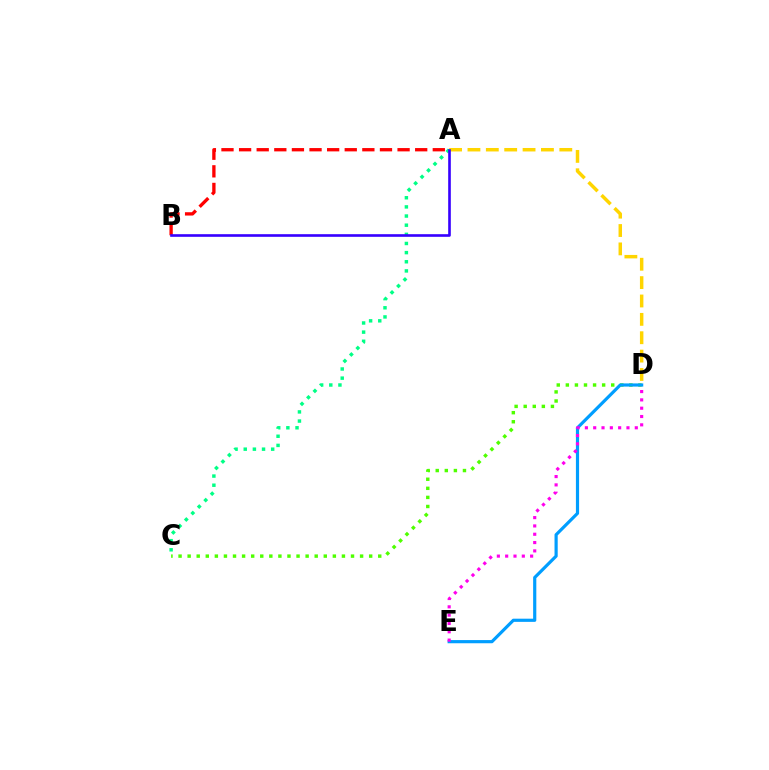{('A', 'D'): [{'color': '#ffd500', 'line_style': 'dashed', 'thickness': 2.5}], ('C', 'D'): [{'color': '#4fff00', 'line_style': 'dotted', 'thickness': 2.47}], ('D', 'E'): [{'color': '#009eff', 'line_style': 'solid', 'thickness': 2.29}, {'color': '#ff00ed', 'line_style': 'dotted', 'thickness': 2.26}], ('A', 'C'): [{'color': '#00ff86', 'line_style': 'dotted', 'thickness': 2.48}], ('A', 'B'): [{'color': '#ff0000', 'line_style': 'dashed', 'thickness': 2.39}, {'color': '#3700ff', 'line_style': 'solid', 'thickness': 1.89}]}